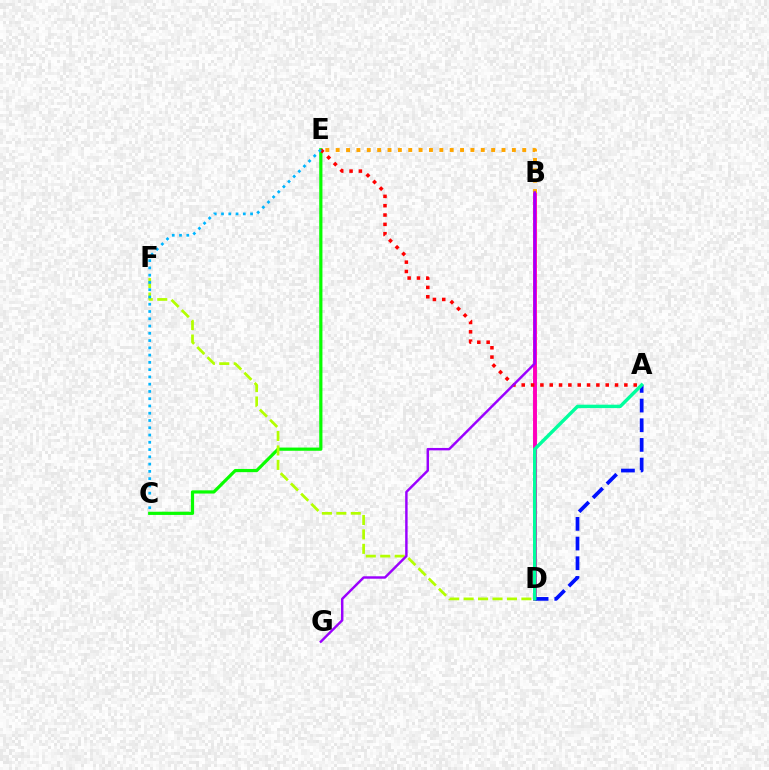{('B', 'D'): [{'color': '#ff00bd', 'line_style': 'solid', 'thickness': 2.84}], ('C', 'E'): [{'color': '#08ff00', 'line_style': 'solid', 'thickness': 2.3}, {'color': '#00b5ff', 'line_style': 'dotted', 'thickness': 1.97}], ('B', 'E'): [{'color': '#ffa500', 'line_style': 'dotted', 'thickness': 2.82}], ('D', 'F'): [{'color': '#b3ff00', 'line_style': 'dashed', 'thickness': 1.96}], ('A', 'E'): [{'color': '#ff0000', 'line_style': 'dotted', 'thickness': 2.54}], ('A', 'D'): [{'color': '#0010ff', 'line_style': 'dashed', 'thickness': 2.67}, {'color': '#00ff9d', 'line_style': 'solid', 'thickness': 2.45}], ('B', 'G'): [{'color': '#9b00ff', 'line_style': 'solid', 'thickness': 1.76}]}